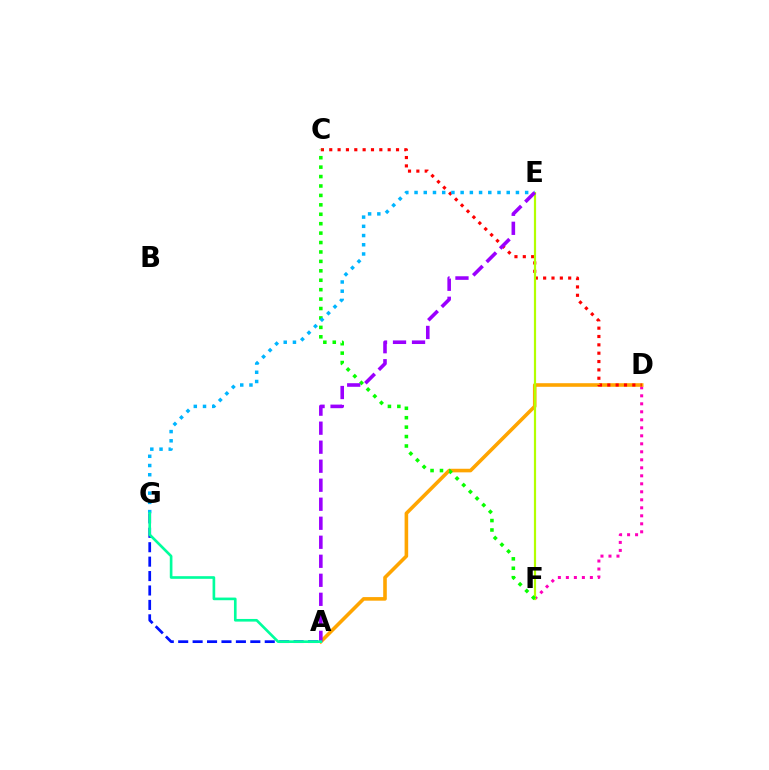{('D', 'F'): [{'color': '#ff00bd', 'line_style': 'dotted', 'thickness': 2.17}], ('A', 'G'): [{'color': '#0010ff', 'line_style': 'dashed', 'thickness': 1.96}, {'color': '#00ff9d', 'line_style': 'solid', 'thickness': 1.91}], ('A', 'D'): [{'color': '#ffa500', 'line_style': 'solid', 'thickness': 2.59}], ('C', 'D'): [{'color': '#ff0000', 'line_style': 'dotted', 'thickness': 2.27}], ('E', 'F'): [{'color': '#b3ff00', 'line_style': 'solid', 'thickness': 1.59}], ('C', 'F'): [{'color': '#08ff00', 'line_style': 'dotted', 'thickness': 2.56}], ('E', 'G'): [{'color': '#00b5ff', 'line_style': 'dotted', 'thickness': 2.5}], ('A', 'E'): [{'color': '#9b00ff', 'line_style': 'dashed', 'thickness': 2.58}]}